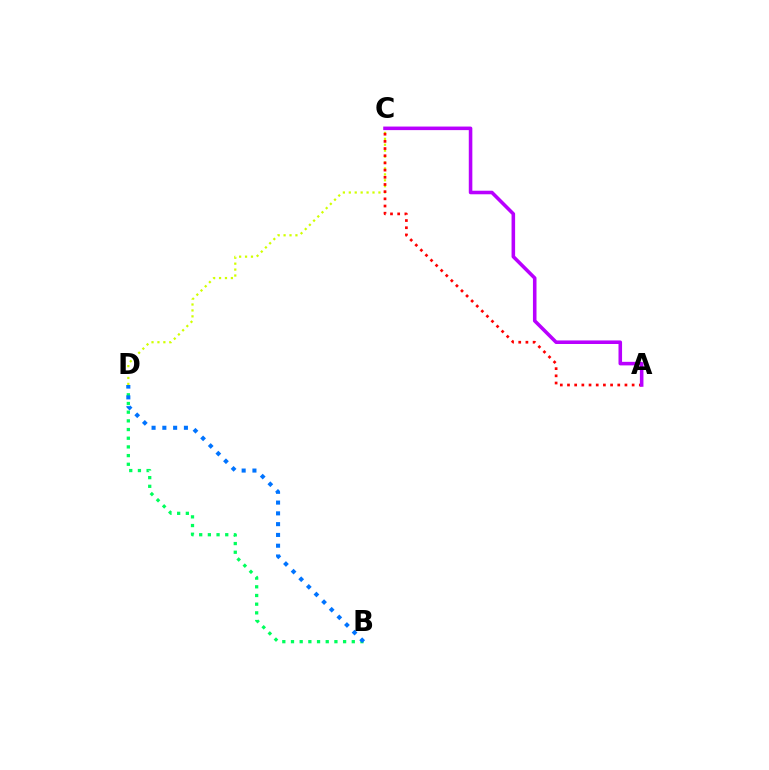{('B', 'D'): [{'color': '#00ff5c', 'line_style': 'dotted', 'thickness': 2.36}, {'color': '#0074ff', 'line_style': 'dotted', 'thickness': 2.93}], ('C', 'D'): [{'color': '#d1ff00', 'line_style': 'dotted', 'thickness': 1.61}], ('A', 'C'): [{'color': '#ff0000', 'line_style': 'dotted', 'thickness': 1.95}, {'color': '#b900ff', 'line_style': 'solid', 'thickness': 2.56}]}